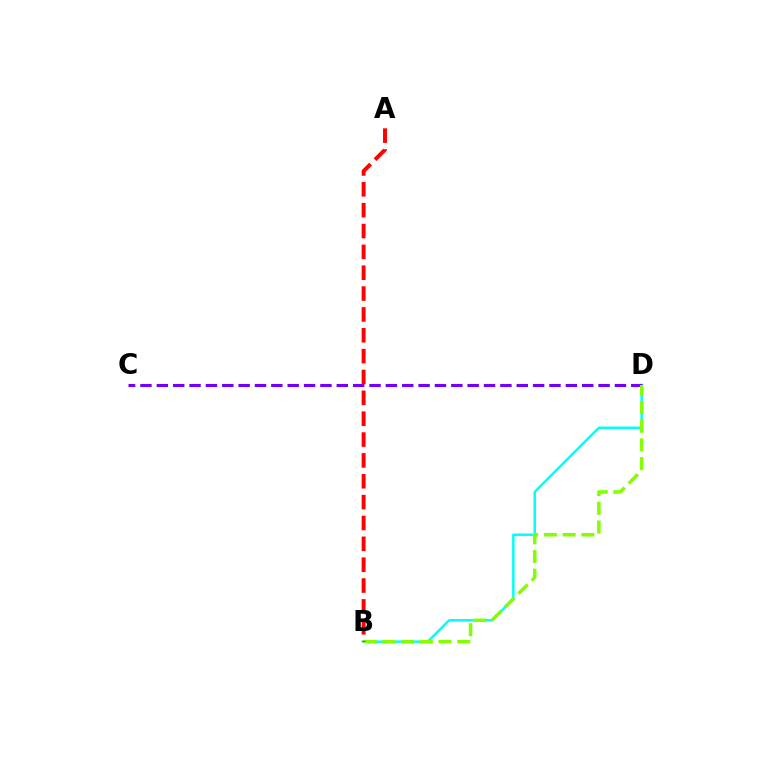{('B', 'D'): [{'color': '#00fff6', 'line_style': 'solid', 'thickness': 1.78}, {'color': '#84ff00', 'line_style': 'dashed', 'thickness': 2.54}], ('C', 'D'): [{'color': '#7200ff', 'line_style': 'dashed', 'thickness': 2.22}], ('A', 'B'): [{'color': '#ff0000', 'line_style': 'dashed', 'thickness': 2.83}]}